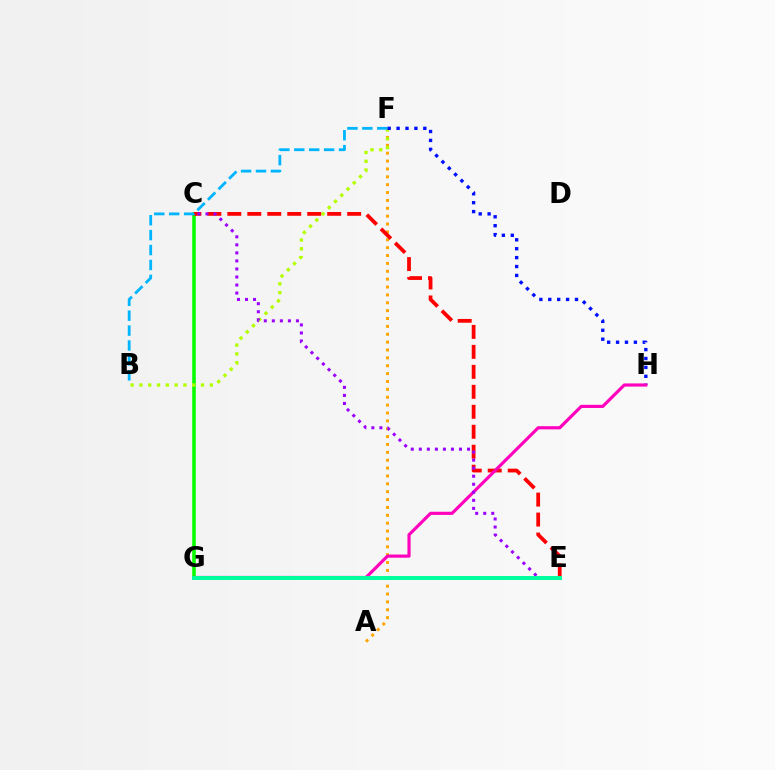{('A', 'F'): [{'color': '#ffa500', 'line_style': 'dotted', 'thickness': 2.14}], ('C', 'G'): [{'color': '#08ff00', 'line_style': 'solid', 'thickness': 2.59}], ('B', 'F'): [{'color': '#b3ff00', 'line_style': 'dotted', 'thickness': 2.39}, {'color': '#00b5ff', 'line_style': 'dashed', 'thickness': 2.03}], ('C', 'E'): [{'color': '#ff0000', 'line_style': 'dashed', 'thickness': 2.71}, {'color': '#9b00ff', 'line_style': 'dotted', 'thickness': 2.18}], ('F', 'H'): [{'color': '#0010ff', 'line_style': 'dotted', 'thickness': 2.42}], ('G', 'H'): [{'color': '#ff00bd', 'line_style': 'solid', 'thickness': 2.28}], ('E', 'G'): [{'color': '#00ff9d', 'line_style': 'solid', 'thickness': 2.85}]}